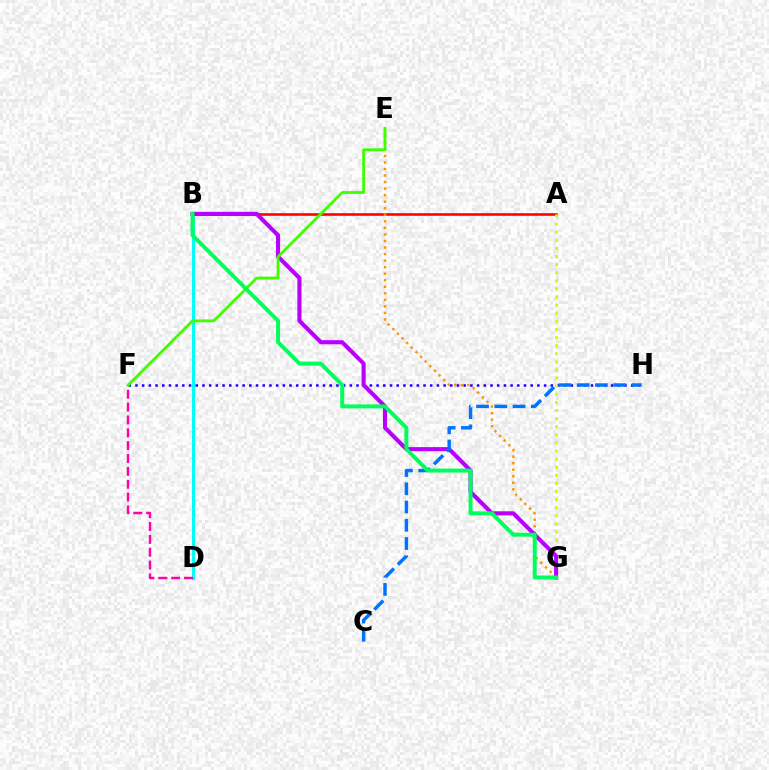{('B', 'D'): [{'color': '#00fff6', 'line_style': 'solid', 'thickness': 2.15}], ('A', 'B'): [{'color': '#ff0000', 'line_style': 'solid', 'thickness': 1.86}], ('E', 'G'): [{'color': '#ff9400', 'line_style': 'dotted', 'thickness': 1.78}], ('F', 'H'): [{'color': '#2500ff', 'line_style': 'dotted', 'thickness': 1.82}], ('A', 'G'): [{'color': '#d1ff00', 'line_style': 'dotted', 'thickness': 2.2}], ('B', 'G'): [{'color': '#b900ff', 'line_style': 'solid', 'thickness': 2.95}, {'color': '#00ff5c', 'line_style': 'solid', 'thickness': 2.85}], ('D', 'F'): [{'color': '#ff00ac', 'line_style': 'dashed', 'thickness': 1.75}], ('E', 'F'): [{'color': '#3dff00', 'line_style': 'solid', 'thickness': 2.01}], ('C', 'H'): [{'color': '#0074ff', 'line_style': 'dashed', 'thickness': 2.48}]}